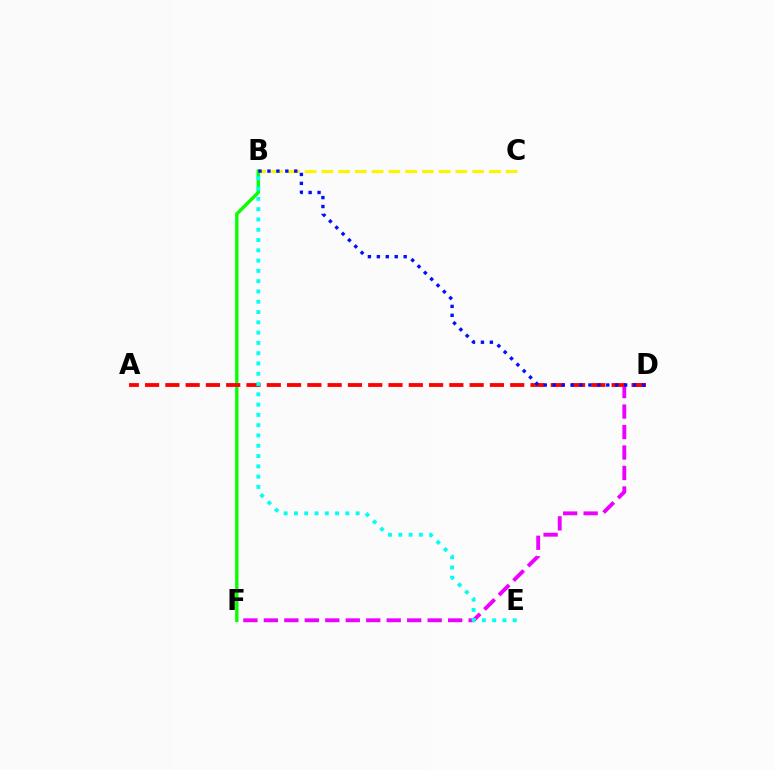{('D', 'F'): [{'color': '#ee00ff', 'line_style': 'dashed', 'thickness': 2.78}], ('B', 'C'): [{'color': '#fcf500', 'line_style': 'dashed', 'thickness': 2.28}], ('B', 'F'): [{'color': '#08ff00', 'line_style': 'solid', 'thickness': 2.43}], ('A', 'D'): [{'color': '#ff0000', 'line_style': 'dashed', 'thickness': 2.76}], ('B', 'D'): [{'color': '#0010ff', 'line_style': 'dotted', 'thickness': 2.43}], ('B', 'E'): [{'color': '#00fff6', 'line_style': 'dotted', 'thickness': 2.79}]}